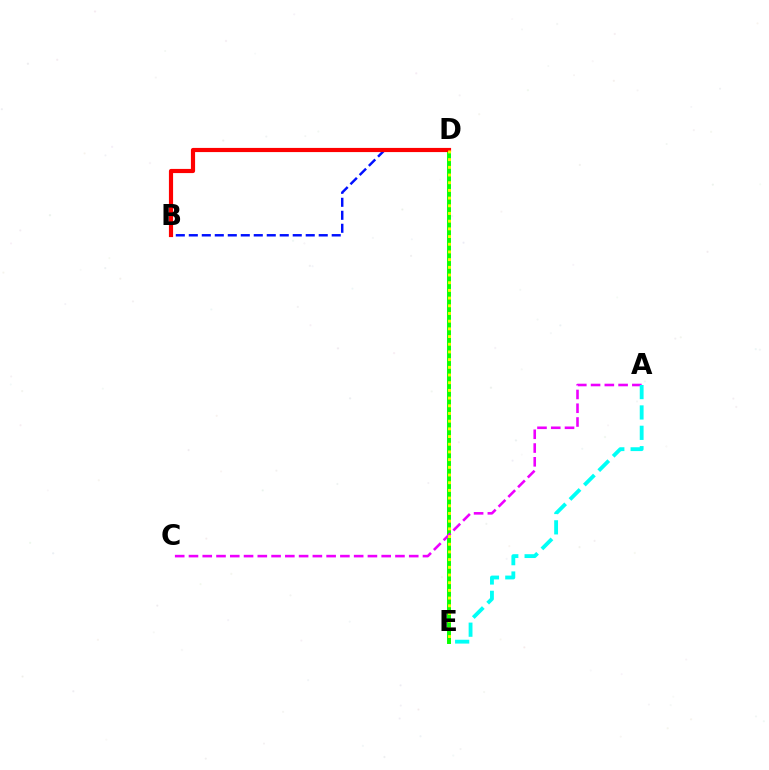{('D', 'E'): [{'color': '#08ff00', 'line_style': 'solid', 'thickness': 2.84}, {'color': '#fcf500', 'line_style': 'dotted', 'thickness': 2.09}], ('A', 'C'): [{'color': '#ee00ff', 'line_style': 'dashed', 'thickness': 1.87}], ('A', 'E'): [{'color': '#00fff6', 'line_style': 'dashed', 'thickness': 2.77}], ('B', 'D'): [{'color': '#0010ff', 'line_style': 'dashed', 'thickness': 1.77}, {'color': '#ff0000', 'line_style': 'solid', 'thickness': 3.0}]}